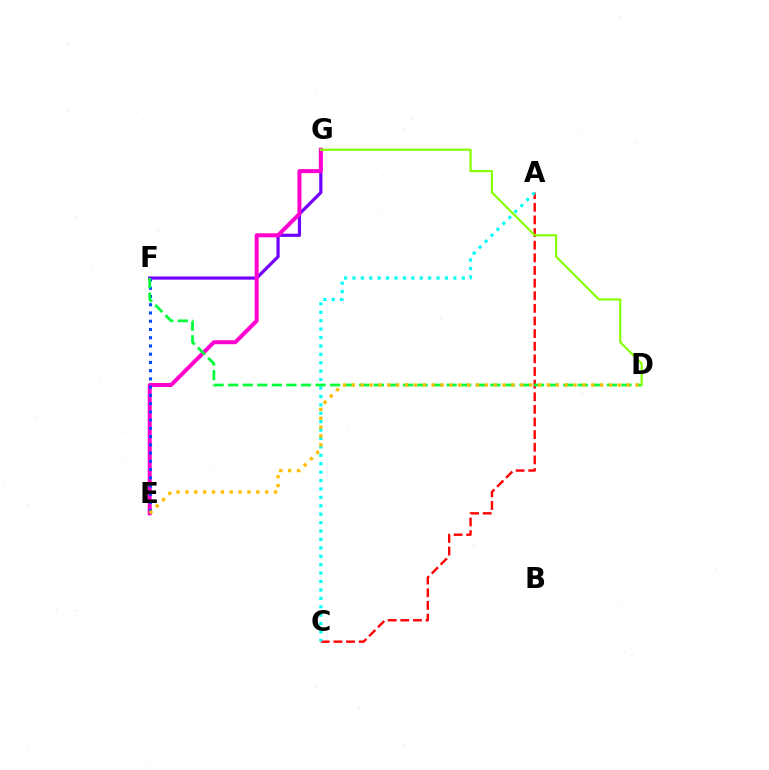{('A', 'C'): [{'color': '#ff0000', 'line_style': 'dashed', 'thickness': 1.72}, {'color': '#00fff6', 'line_style': 'dotted', 'thickness': 2.29}], ('F', 'G'): [{'color': '#7200ff', 'line_style': 'solid', 'thickness': 2.3}], ('E', 'G'): [{'color': '#ff00cf', 'line_style': 'solid', 'thickness': 2.87}], ('E', 'F'): [{'color': '#004bff', 'line_style': 'dotted', 'thickness': 2.24}], ('D', 'F'): [{'color': '#00ff39', 'line_style': 'dashed', 'thickness': 1.98}], ('D', 'G'): [{'color': '#84ff00', 'line_style': 'solid', 'thickness': 1.54}], ('D', 'E'): [{'color': '#ffbd00', 'line_style': 'dotted', 'thickness': 2.41}]}